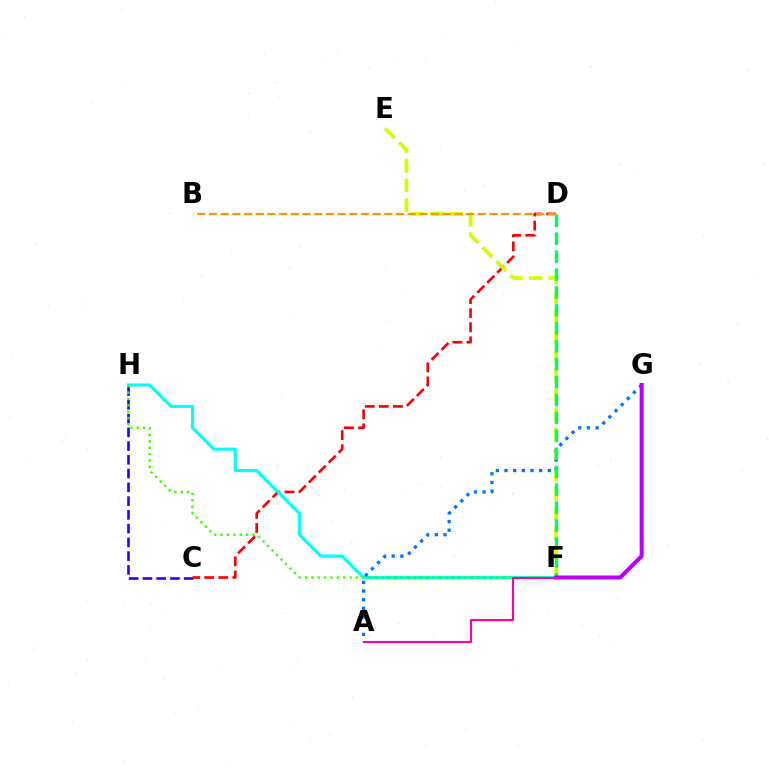{('C', 'H'): [{'color': '#2500ff', 'line_style': 'dashed', 'thickness': 1.87}], ('C', 'D'): [{'color': '#ff0000', 'line_style': 'dashed', 'thickness': 1.91}], ('F', 'H'): [{'color': '#00fff6', 'line_style': 'solid', 'thickness': 2.24}, {'color': '#3dff00', 'line_style': 'dotted', 'thickness': 1.73}], ('E', 'F'): [{'color': '#d1ff00', 'line_style': 'dashed', 'thickness': 2.67}], ('A', 'G'): [{'color': '#0074ff', 'line_style': 'dotted', 'thickness': 2.35}], ('D', 'F'): [{'color': '#00ff5c', 'line_style': 'dashed', 'thickness': 2.44}], ('F', 'G'): [{'color': '#b900ff', 'line_style': 'solid', 'thickness': 2.91}], ('B', 'D'): [{'color': '#ff9400', 'line_style': 'dashed', 'thickness': 1.59}], ('A', 'F'): [{'color': '#ff00ac', 'line_style': 'solid', 'thickness': 1.52}]}